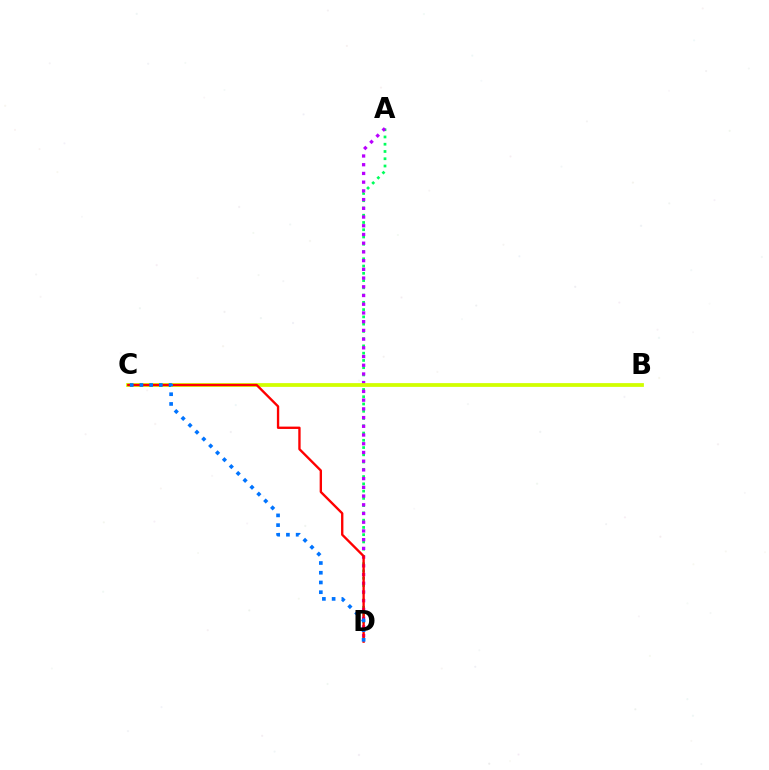{('A', 'D'): [{'color': '#00ff5c', 'line_style': 'dotted', 'thickness': 1.97}, {'color': '#b900ff', 'line_style': 'dotted', 'thickness': 2.37}], ('B', 'C'): [{'color': '#d1ff00', 'line_style': 'solid', 'thickness': 2.71}], ('C', 'D'): [{'color': '#ff0000', 'line_style': 'solid', 'thickness': 1.69}, {'color': '#0074ff', 'line_style': 'dotted', 'thickness': 2.64}]}